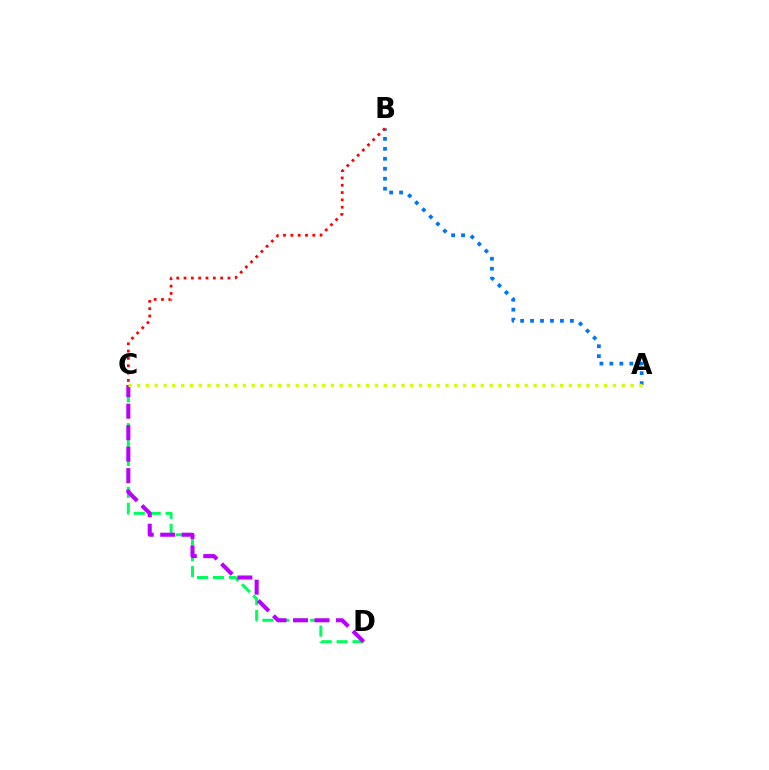{('C', 'D'): [{'color': '#00ff5c', 'line_style': 'dashed', 'thickness': 2.16}, {'color': '#b900ff', 'line_style': 'dashed', 'thickness': 2.92}], ('A', 'B'): [{'color': '#0074ff', 'line_style': 'dotted', 'thickness': 2.71}], ('A', 'C'): [{'color': '#d1ff00', 'line_style': 'dotted', 'thickness': 2.39}], ('B', 'C'): [{'color': '#ff0000', 'line_style': 'dotted', 'thickness': 1.99}]}